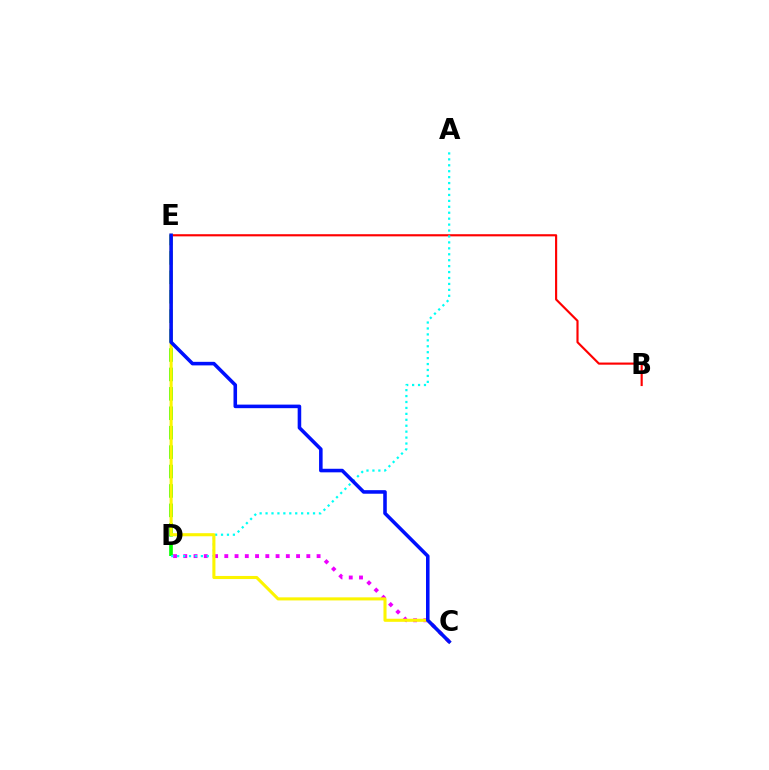{('D', 'E'): [{'color': '#08ff00', 'line_style': 'dashed', 'thickness': 2.64}], ('C', 'D'): [{'color': '#ee00ff', 'line_style': 'dotted', 'thickness': 2.79}], ('B', 'E'): [{'color': '#ff0000', 'line_style': 'solid', 'thickness': 1.55}], ('A', 'D'): [{'color': '#00fff6', 'line_style': 'dotted', 'thickness': 1.61}], ('C', 'E'): [{'color': '#fcf500', 'line_style': 'solid', 'thickness': 2.22}, {'color': '#0010ff', 'line_style': 'solid', 'thickness': 2.56}]}